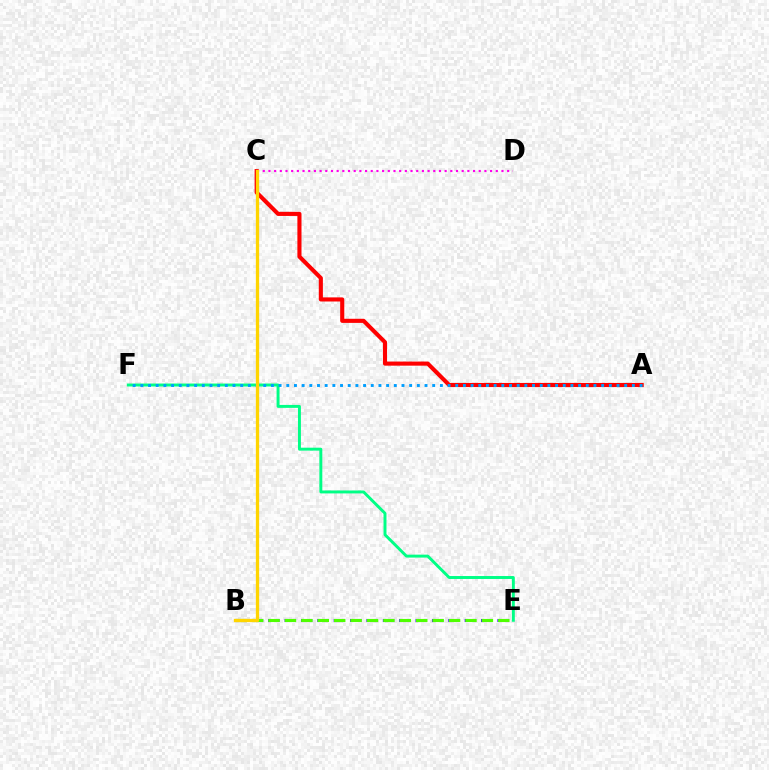{('A', 'C'): [{'color': '#ff0000', 'line_style': 'solid', 'thickness': 2.96}], ('C', 'D'): [{'color': '#ff00ed', 'line_style': 'dotted', 'thickness': 1.54}], ('B', 'E'): [{'color': '#3700ff', 'line_style': 'dotted', 'thickness': 2.22}, {'color': '#4fff00', 'line_style': 'dashed', 'thickness': 2.23}], ('E', 'F'): [{'color': '#00ff86', 'line_style': 'solid', 'thickness': 2.12}], ('A', 'F'): [{'color': '#009eff', 'line_style': 'dotted', 'thickness': 2.09}], ('B', 'C'): [{'color': '#ffd500', 'line_style': 'solid', 'thickness': 2.37}]}